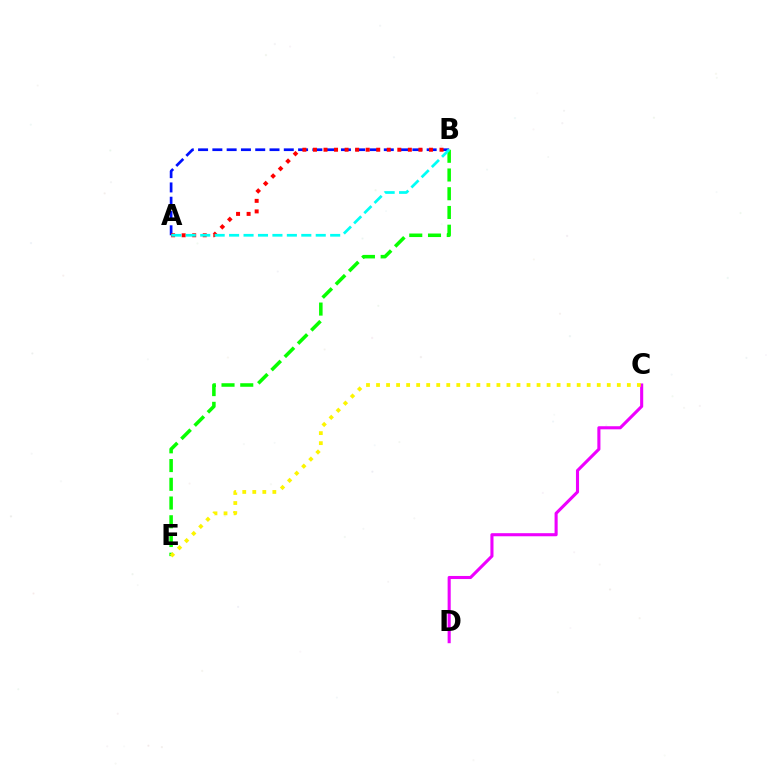{('A', 'B'): [{'color': '#0010ff', 'line_style': 'dashed', 'thickness': 1.94}, {'color': '#ff0000', 'line_style': 'dotted', 'thickness': 2.87}, {'color': '#00fff6', 'line_style': 'dashed', 'thickness': 1.96}], ('C', 'D'): [{'color': '#ee00ff', 'line_style': 'solid', 'thickness': 2.22}], ('B', 'E'): [{'color': '#08ff00', 'line_style': 'dashed', 'thickness': 2.55}], ('C', 'E'): [{'color': '#fcf500', 'line_style': 'dotted', 'thickness': 2.73}]}